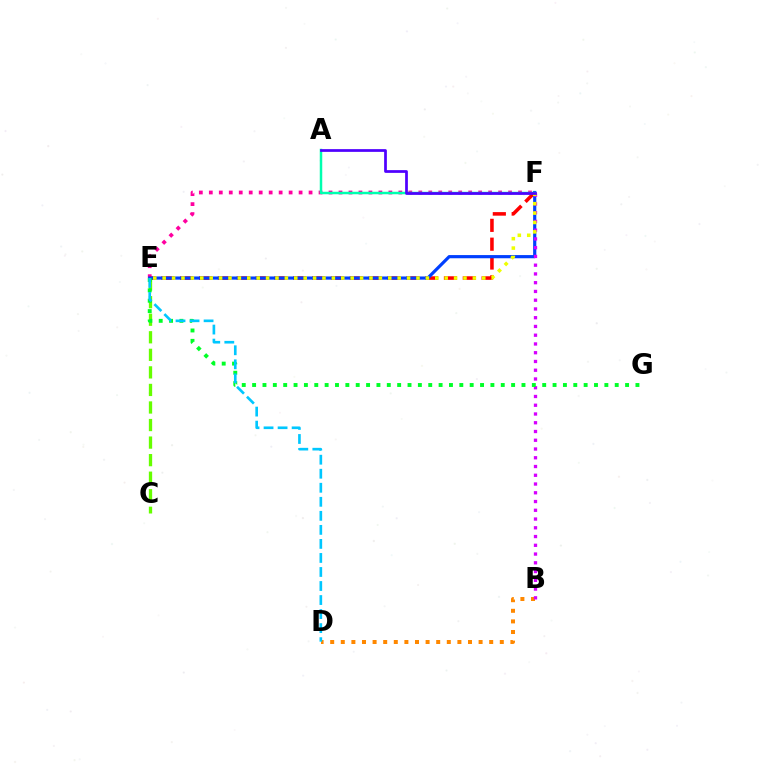{('E', 'F'): [{'color': '#ff00a0', 'line_style': 'dotted', 'thickness': 2.71}, {'color': '#ff0000', 'line_style': 'dashed', 'thickness': 2.56}, {'color': '#003fff', 'line_style': 'solid', 'thickness': 2.29}, {'color': '#eeff00', 'line_style': 'dotted', 'thickness': 2.55}], ('C', 'E'): [{'color': '#66ff00', 'line_style': 'dashed', 'thickness': 2.38}], ('B', 'D'): [{'color': '#ff8800', 'line_style': 'dotted', 'thickness': 2.88}], ('B', 'F'): [{'color': '#d600ff', 'line_style': 'dotted', 'thickness': 2.38}], ('E', 'G'): [{'color': '#00ff27', 'line_style': 'dotted', 'thickness': 2.81}], ('A', 'F'): [{'color': '#00ffaf', 'line_style': 'solid', 'thickness': 1.79}, {'color': '#4f00ff', 'line_style': 'solid', 'thickness': 1.97}], ('D', 'E'): [{'color': '#00c7ff', 'line_style': 'dashed', 'thickness': 1.91}]}